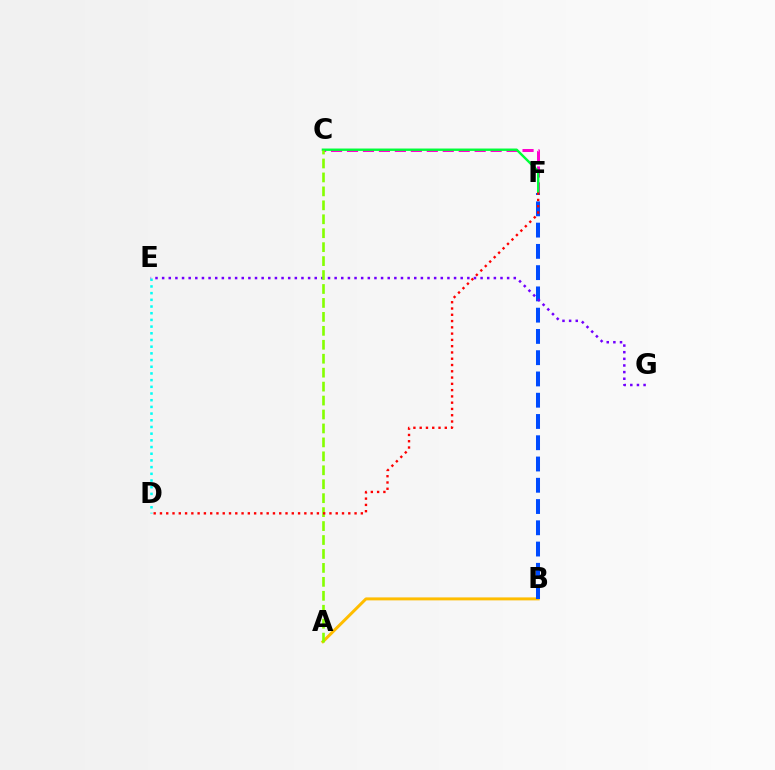{('A', 'B'): [{'color': '#ffbd00', 'line_style': 'solid', 'thickness': 2.14}], ('D', 'E'): [{'color': '#00fff6', 'line_style': 'dotted', 'thickness': 1.82}], ('C', 'F'): [{'color': '#ff00cf', 'line_style': 'dashed', 'thickness': 2.17}, {'color': '#00ff39', 'line_style': 'solid', 'thickness': 1.72}], ('B', 'F'): [{'color': '#004bff', 'line_style': 'dashed', 'thickness': 2.89}], ('E', 'G'): [{'color': '#7200ff', 'line_style': 'dotted', 'thickness': 1.8}], ('A', 'C'): [{'color': '#84ff00', 'line_style': 'dashed', 'thickness': 1.89}], ('D', 'F'): [{'color': '#ff0000', 'line_style': 'dotted', 'thickness': 1.71}]}